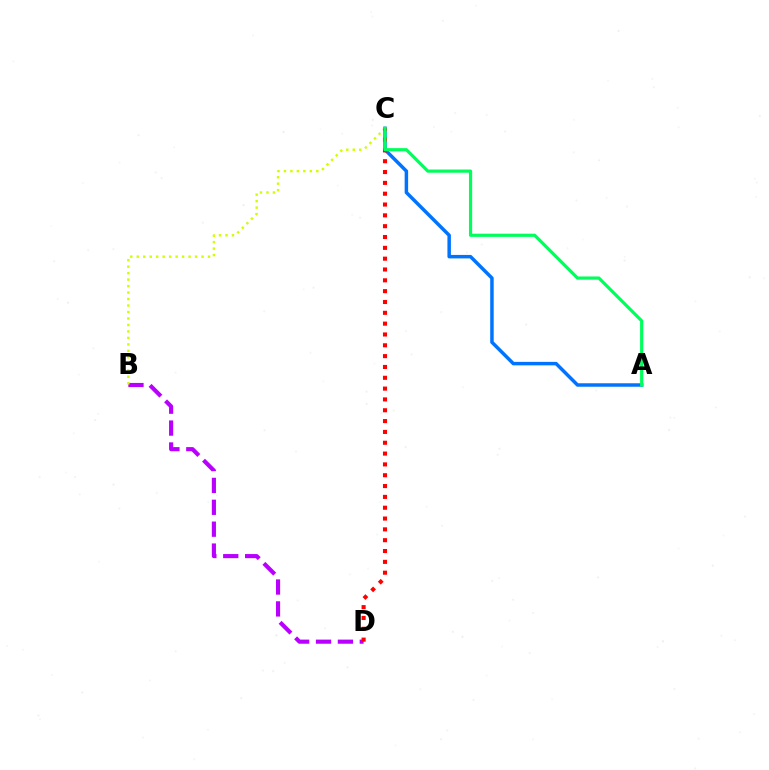{('A', 'C'): [{'color': '#0074ff', 'line_style': 'solid', 'thickness': 2.51}, {'color': '#00ff5c', 'line_style': 'solid', 'thickness': 2.3}], ('B', 'D'): [{'color': '#b900ff', 'line_style': 'dashed', 'thickness': 2.97}], ('B', 'C'): [{'color': '#d1ff00', 'line_style': 'dotted', 'thickness': 1.76}], ('C', 'D'): [{'color': '#ff0000', 'line_style': 'dotted', 'thickness': 2.94}]}